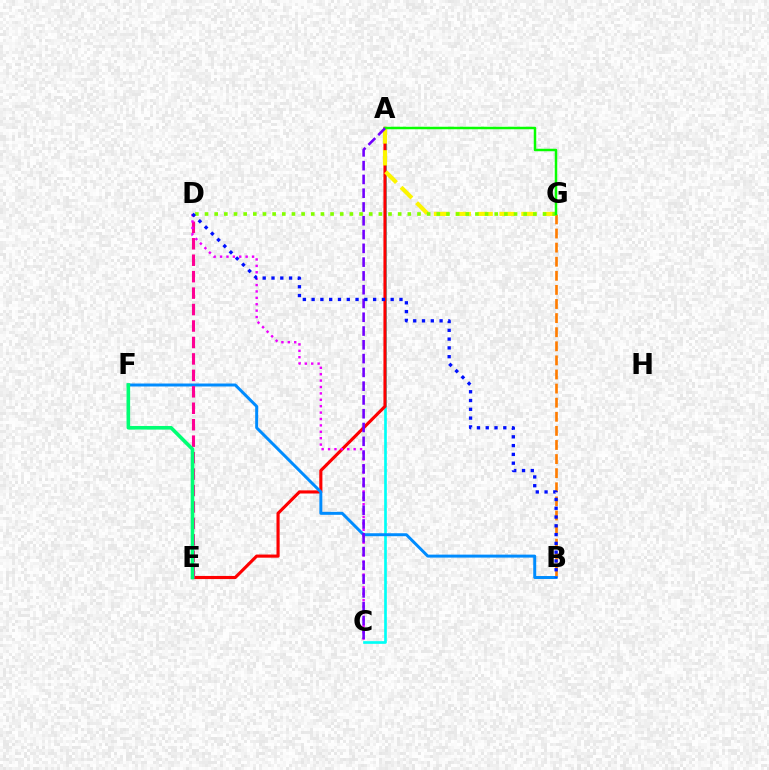{('A', 'C'): [{'color': '#00fff6', 'line_style': 'solid', 'thickness': 1.92}, {'color': '#7200ff', 'line_style': 'dashed', 'thickness': 1.87}], ('B', 'G'): [{'color': '#ff7c00', 'line_style': 'dashed', 'thickness': 1.92}], ('A', 'E'): [{'color': '#ff0000', 'line_style': 'solid', 'thickness': 2.25}], ('B', 'F'): [{'color': '#008cff', 'line_style': 'solid', 'thickness': 2.14}], ('A', 'G'): [{'color': '#fcf500', 'line_style': 'dashed', 'thickness': 2.97}, {'color': '#08ff00', 'line_style': 'solid', 'thickness': 1.79}], ('D', 'E'): [{'color': '#ff0094', 'line_style': 'dashed', 'thickness': 2.23}], ('C', 'D'): [{'color': '#ee00ff', 'line_style': 'dotted', 'thickness': 1.74}], ('D', 'G'): [{'color': '#84ff00', 'line_style': 'dotted', 'thickness': 2.62}], ('E', 'F'): [{'color': '#00ff74', 'line_style': 'solid', 'thickness': 2.6}], ('B', 'D'): [{'color': '#0010ff', 'line_style': 'dotted', 'thickness': 2.39}]}